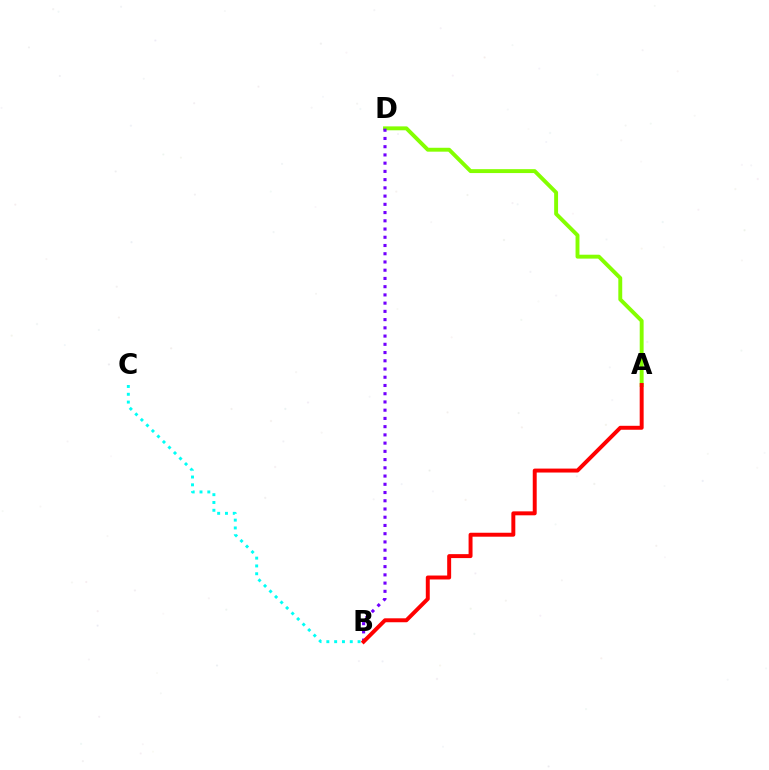{('A', 'D'): [{'color': '#84ff00', 'line_style': 'solid', 'thickness': 2.81}], ('B', 'C'): [{'color': '#00fff6', 'line_style': 'dotted', 'thickness': 2.12}], ('B', 'D'): [{'color': '#7200ff', 'line_style': 'dotted', 'thickness': 2.24}], ('A', 'B'): [{'color': '#ff0000', 'line_style': 'solid', 'thickness': 2.84}]}